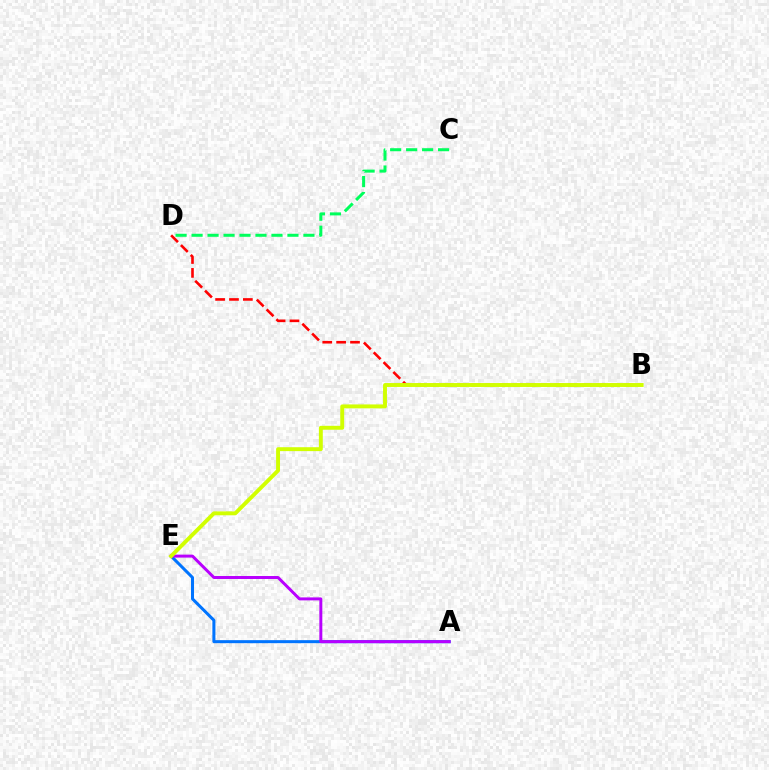{('C', 'D'): [{'color': '#00ff5c', 'line_style': 'dashed', 'thickness': 2.17}], ('A', 'E'): [{'color': '#0074ff', 'line_style': 'solid', 'thickness': 2.18}, {'color': '#b900ff', 'line_style': 'solid', 'thickness': 2.14}], ('B', 'D'): [{'color': '#ff0000', 'line_style': 'dashed', 'thickness': 1.88}], ('B', 'E'): [{'color': '#d1ff00', 'line_style': 'solid', 'thickness': 2.81}]}